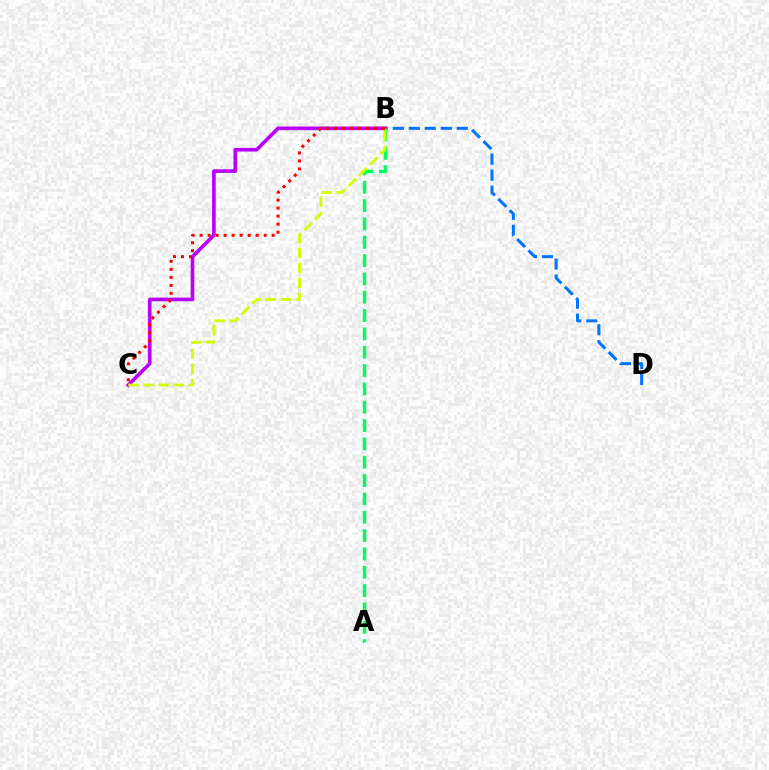{('B', 'D'): [{'color': '#0074ff', 'line_style': 'dashed', 'thickness': 2.17}], ('B', 'C'): [{'color': '#b900ff', 'line_style': 'solid', 'thickness': 2.62}, {'color': '#ff0000', 'line_style': 'dotted', 'thickness': 2.18}, {'color': '#d1ff00', 'line_style': 'dashed', 'thickness': 2.04}], ('A', 'B'): [{'color': '#00ff5c', 'line_style': 'dashed', 'thickness': 2.49}]}